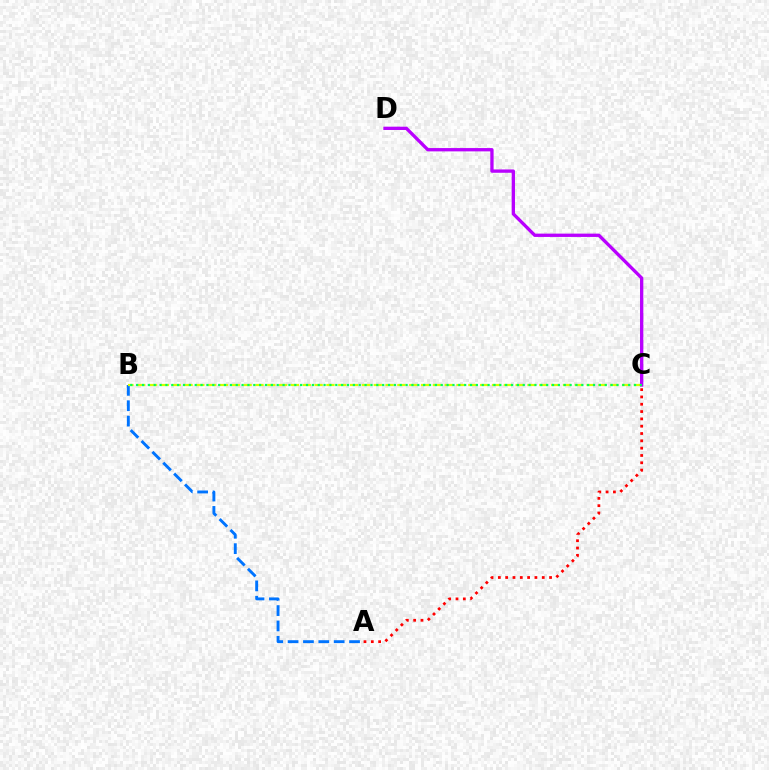{('A', 'B'): [{'color': '#0074ff', 'line_style': 'dashed', 'thickness': 2.09}], ('B', 'C'): [{'color': '#d1ff00', 'line_style': 'dashed', 'thickness': 1.61}, {'color': '#00ff5c', 'line_style': 'dotted', 'thickness': 1.59}], ('C', 'D'): [{'color': '#b900ff', 'line_style': 'solid', 'thickness': 2.39}], ('A', 'C'): [{'color': '#ff0000', 'line_style': 'dotted', 'thickness': 1.99}]}